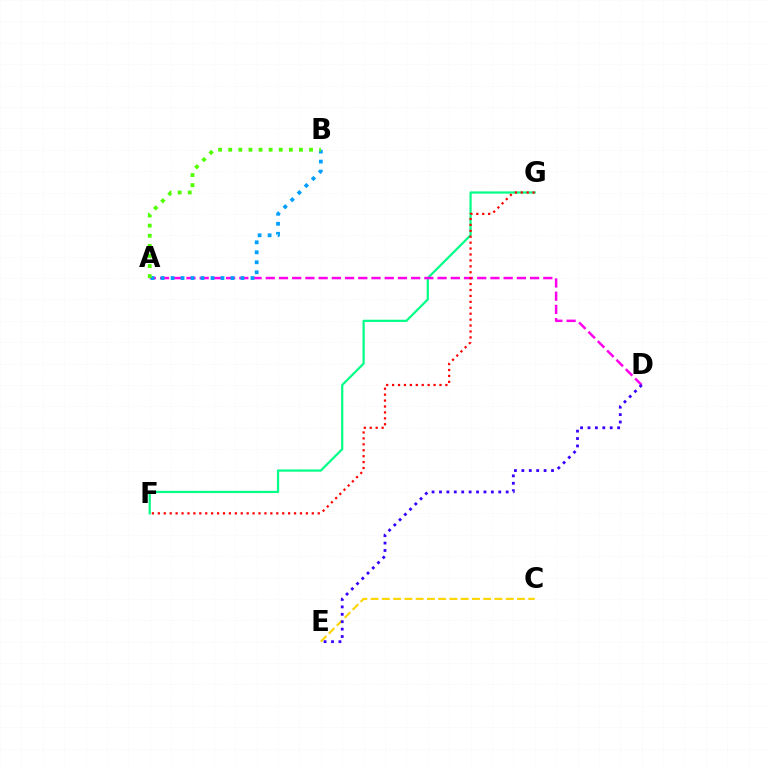{('C', 'E'): [{'color': '#ffd500', 'line_style': 'dashed', 'thickness': 1.53}], ('F', 'G'): [{'color': '#00ff86', 'line_style': 'solid', 'thickness': 1.59}, {'color': '#ff0000', 'line_style': 'dotted', 'thickness': 1.61}], ('A', 'D'): [{'color': '#ff00ed', 'line_style': 'dashed', 'thickness': 1.8}], ('A', 'B'): [{'color': '#009eff', 'line_style': 'dotted', 'thickness': 2.71}, {'color': '#4fff00', 'line_style': 'dotted', 'thickness': 2.74}], ('D', 'E'): [{'color': '#3700ff', 'line_style': 'dotted', 'thickness': 2.01}]}